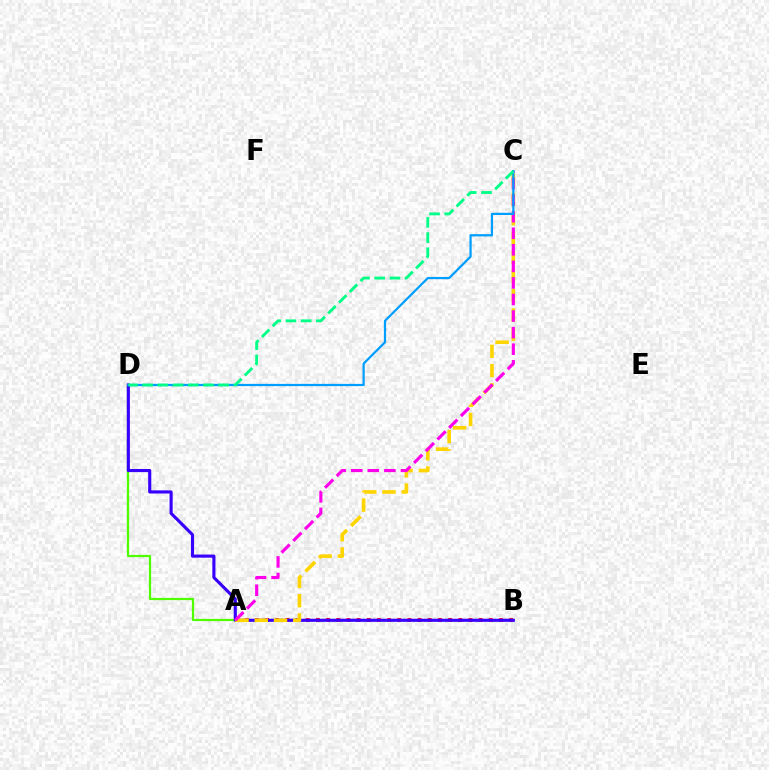{('A', 'B'): [{'color': '#ff0000', 'line_style': 'dotted', 'thickness': 2.76}], ('A', 'D'): [{'color': '#4fff00', 'line_style': 'solid', 'thickness': 1.61}], ('B', 'D'): [{'color': '#3700ff', 'line_style': 'solid', 'thickness': 2.24}], ('A', 'C'): [{'color': '#ffd500', 'line_style': 'dashed', 'thickness': 2.62}, {'color': '#ff00ed', 'line_style': 'dashed', 'thickness': 2.25}], ('C', 'D'): [{'color': '#009eff', 'line_style': 'solid', 'thickness': 1.61}, {'color': '#00ff86', 'line_style': 'dashed', 'thickness': 2.07}]}